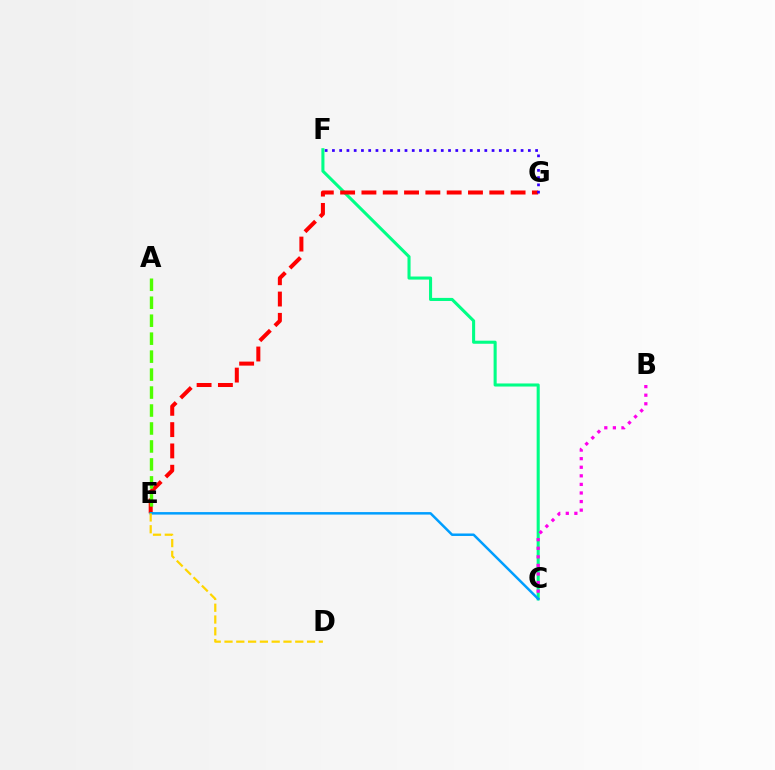{('C', 'F'): [{'color': '#00ff86', 'line_style': 'solid', 'thickness': 2.21}], ('E', 'G'): [{'color': '#ff0000', 'line_style': 'dashed', 'thickness': 2.89}], ('B', 'C'): [{'color': '#ff00ed', 'line_style': 'dotted', 'thickness': 2.33}], ('F', 'G'): [{'color': '#3700ff', 'line_style': 'dotted', 'thickness': 1.97}], ('A', 'E'): [{'color': '#4fff00', 'line_style': 'dashed', 'thickness': 2.44}], ('C', 'E'): [{'color': '#009eff', 'line_style': 'solid', 'thickness': 1.79}], ('D', 'E'): [{'color': '#ffd500', 'line_style': 'dashed', 'thickness': 1.6}]}